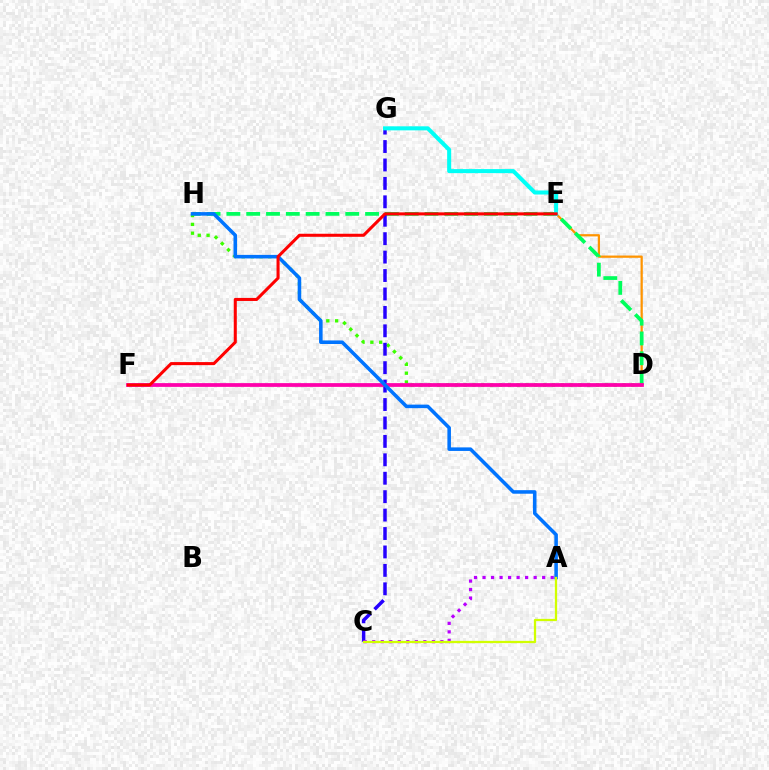{('D', 'E'): [{'color': '#ff9400', 'line_style': 'solid', 'thickness': 1.62}], ('D', 'H'): [{'color': '#00ff5c', 'line_style': 'dashed', 'thickness': 2.69}, {'color': '#3dff00', 'line_style': 'dotted', 'thickness': 2.4}], ('C', 'G'): [{'color': '#2500ff', 'line_style': 'dashed', 'thickness': 2.5}], ('D', 'F'): [{'color': '#ff00ac', 'line_style': 'solid', 'thickness': 2.71}], ('A', 'C'): [{'color': '#b900ff', 'line_style': 'dotted', 'thickness': 2.32}, {'color': '#d1ff00', 'line_style': 'solid', 'thickness': 1.63}], ('A', 'H'): [{'color': '#0074ff', 'line_style': 'solid', 'thickness': 2.56}], ('E', 'G'): [{'color': '#00fff6', 'line_style': 'solid', 'thickness': 2.91}], ('E', 'F'): [{'color': '#ff0000', 'line_style': 'solid', 'thickness': 2.19}]}